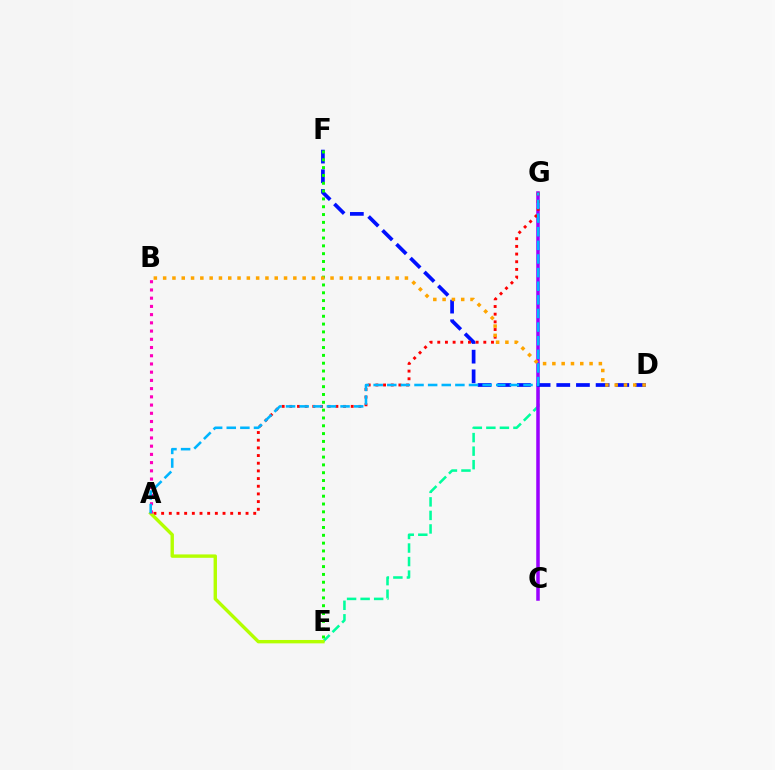{('E', 'G'): [{'color': '#00ff9d', 'line_style': 'dashed', 'thickness': 1.84}], ('C', 'G'): [{'color': '#9b00ff', 'line_style': 'solid', 'thickness': 2.53}], ('D', 'F'): [{'color': '#0010ff', 'line_style': 'dashed', 'thickness': 2.67}], ('E', 'F'): [{'color': '#08ff00', 'line_style': 'dotted', 'thickness': 2.13}], ('A', 'G'): [{'color': '#ff0000', 'line_style': 'dotted', 'thickness': 2.09}, {'color': '#00b5ff', 'line_style': 'dashed', 'thickness': 1.85}], ('B', 'D'): [{'color': '#ffa500', 'line_style': 'dotted', 'thickness': 2.53}], ('A', 'E'): [{'color': '#b3ff00', 'line_style': 'solid', 'thickness': 2.44}], ('A', 'B'): [{'color': '#ff00bd', 'line_style': 'dotted', 'thickness': 2.23}]}